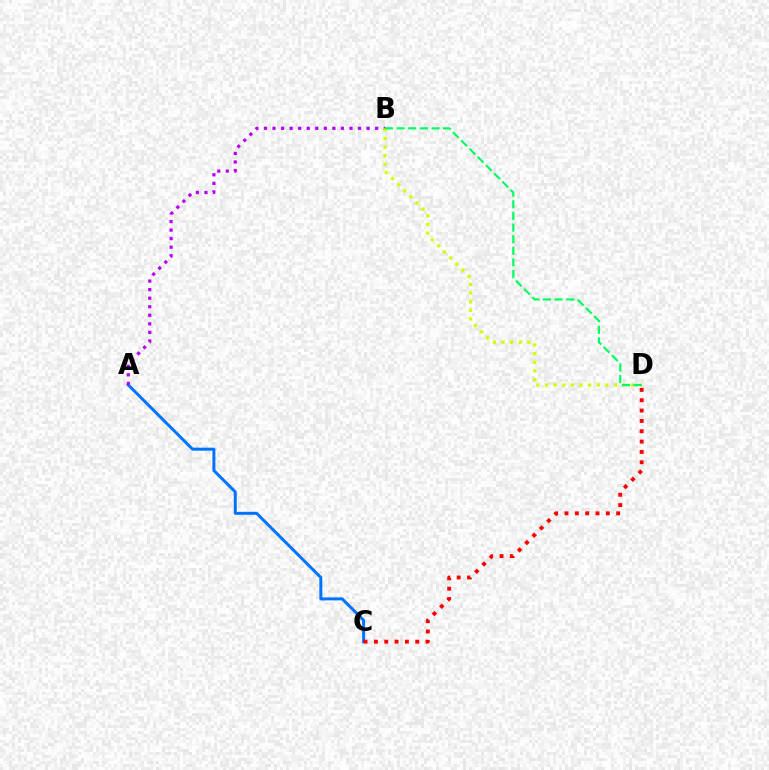{('A', 'C'): [{'color': '#0074ff', 'line_style': 'solid', 'thickness': 2.14}], ('C', 'D'): [{'color': '#ff0000', 'line_style': 'dotted', 'thickness': 2.81}], ('A', 'B'): [{'color': '#b900ff', 'line_style': 'dotted', 'thickness': 2.32}], ('B', 'D'): [{'color': '#d1ff00', 'line_style': 'dotted', 'thickness': 2.35}, {'color': '#00ff5c', 'line_style': 'dashed', 'thickness': 1.58}]}